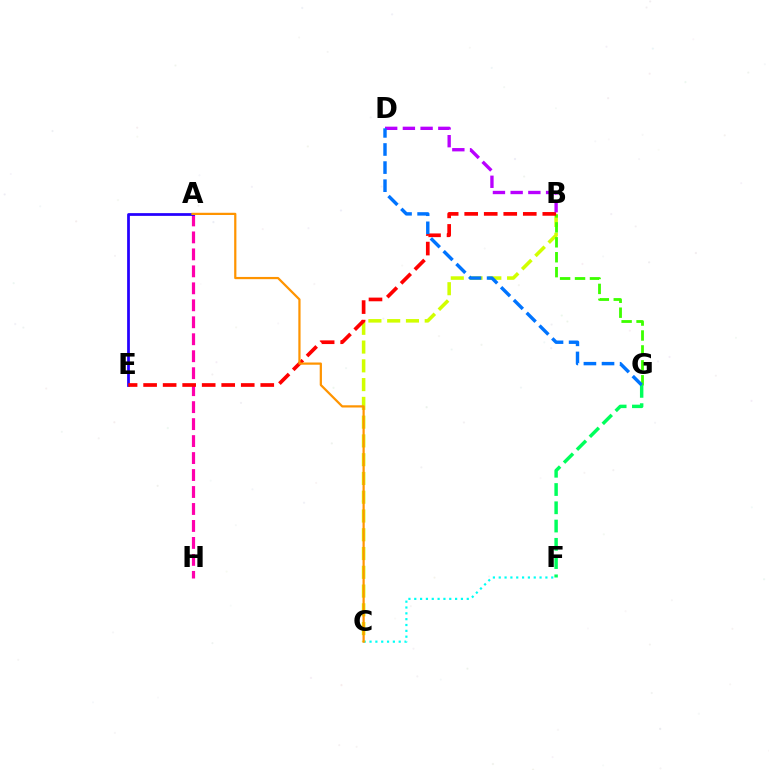{('A', 'H'): [{'color': '#ff00ac', 'line_style': 'dashed', 'thickness': 2.31}], ('C', 'F'): [{'color': '#00fff6', 'line_style': 'dotted', 'thickness': 1.58}], ('B', 'C'): [{'color': '#d1ff00', 'line_style': 'dashed', 'thickness': 2.55}], ('A', 'E'): [{'color': '#2500ff', 'line_style': 'solid', 'thickness': 1.98}], ('B', 'G'): [{'color': '#3dff00', 'line_style': 'dashed', 'thickness': 2.03}], ('B', 'E'): [{'color': '#ff0000', 'line_style': 'dashed', 'thickness': 2.65}], ('B', 'D'): [{'color': '#b900ff', 'line_style': 'dashed', 'thickness': 2.41}], ('F', 'G'): [{'color': '#00ff5c', 'line_style': 'dashed', 'thickness': 2.48}], ('D', 'G'): [{'color': '#0074ff', 'line_style': 'dashed', 'thickness': 2.46}], ('A', 'C'): [{'color': '#ff9400', 'line_style': 'solid', 'thickness': 1.61}]}